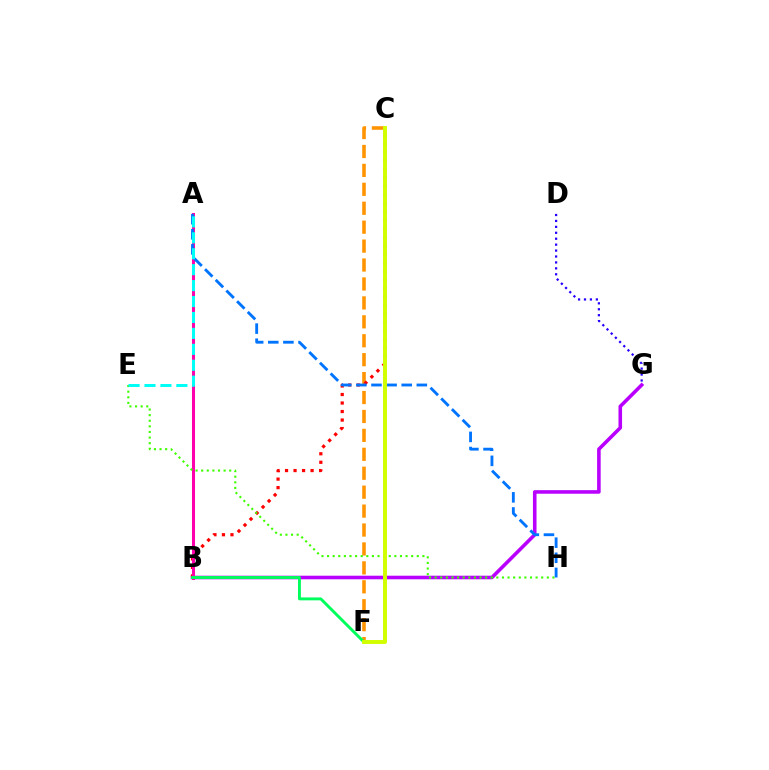{('C', 'F'): [{'color': '#ff9400', 'line_style': 'dashed', 'thickness': 2.57}, {'color': '#d1ff00', 'line_style': 'solid', 'thickness': 2.83}], ('B', 'G'): [{'color': '#b900ff', 'line_style': 'solid', 'thickness': 2.57}], ('B', 'C'): [{'color': '#ff0000', 'line_style': 'dotted', 'thickness': 2.31}], ('A', 'B'): [{'color': '#ff00ac', 'line_style': 'solid', 'thickness': 2.18}], ('E', 'H'): [{'color': '#3dff00', 'line_style': 'dotted', 'thickness': 1.52}], ('A', 'H'): [{'color': '#0074ff', 'line_style': 'dashed', 'thickness': 2.05}], ('A', 'E'): [{'color': '#00fff6', 'line_style': 'dashed', 'thickness': 2.16}], ('B', 'F'): [{'color': '#00ff5c', 'line_style': 'solid', 'thickness': 2.09}], ('D', 'G'): [{'color': '#2500ff', 'line_style': 'dotted', 'thickness': 1.61}]}